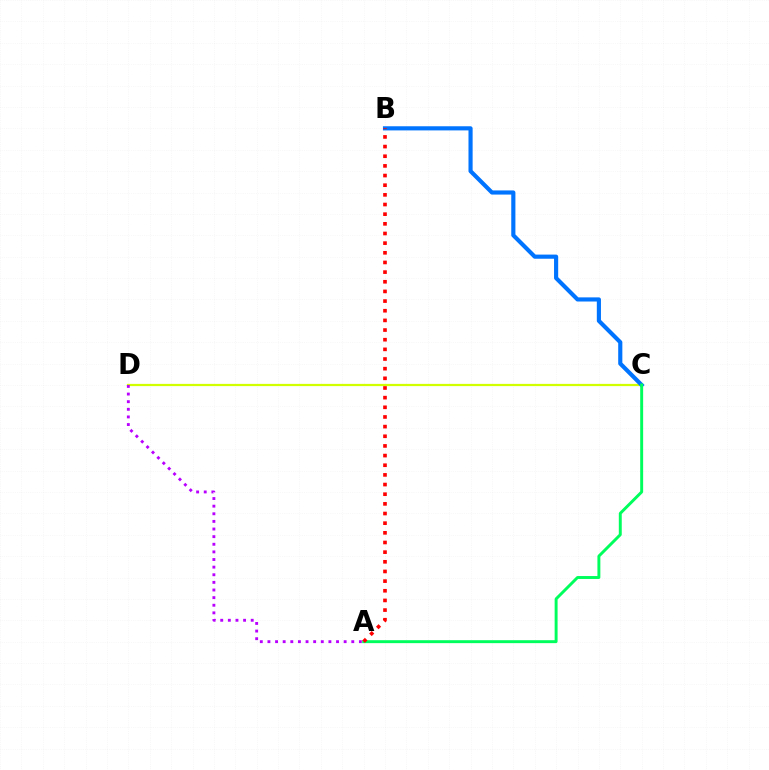{('C', 'D'): [{'color': '#d1ff00', 'line_style': 'solid', 'thickness': 1.62}], ('B', 'C'): [{'color': '#0074ff', 'line_style': 'solid', 'thickness': 2.98}], ('A', 'D'): [{'color': '#b900ff', 'line_style': 'dotted', 'thickness': 2.07}], ('A', 'C'): [{'color': '#00ff5c', 'line_style': 'solid', 'thickness': 2.11}], ('A', 'B'): [{'color': '#ff0000', 'line_style': 'dotted', 'thickness': 2.62}]}